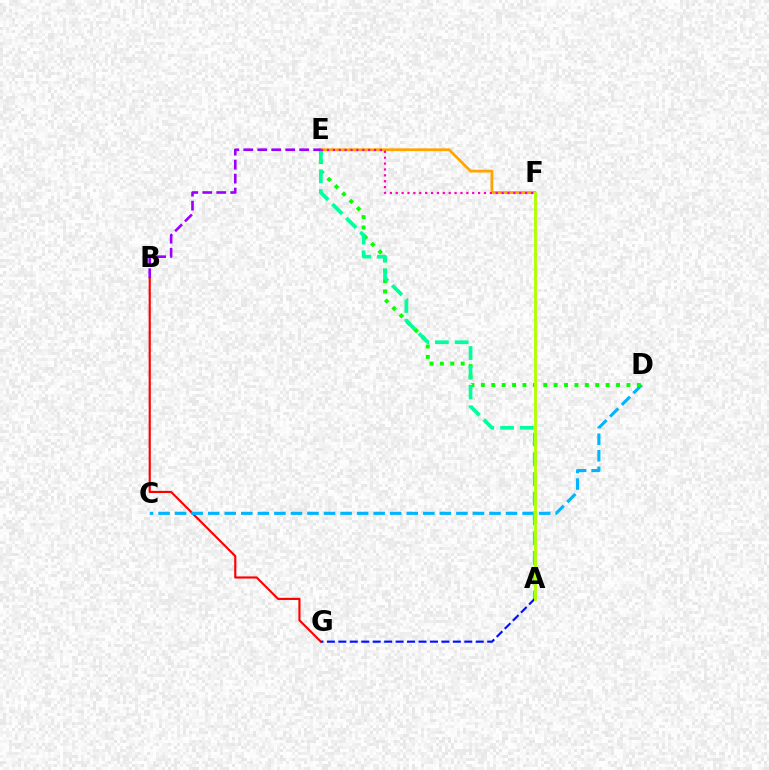{('B', 'G'): [{'color': '#ff0000', 'line_style': 'solid', 'thickness': 1.55}], ('C', 'D'): [{'color': '#00b5ff', 'line_style': 'dashed', 'thickness': 2.25}], ('D', 'E'): [{'color': '#08ff00', 'line_style': 'dotted', 'thickness': 2.82}], ('E', 'F'): [{'color': '#ffa500', 'line_style': 'solid', 'thickness': 2.0}, {'color': '#ff00bd', 'line_style': 'dotted', 'thickness': 1.6}], ('A', 'E'): [{'color': '#00ff9d', 'line_style': 'dashed', 'thickness': 2.68}], ('A', 'G'): [{'color': '#0010ff', 'line_style': 'dashed', 'thickness': 1.56}], ('B', 'E'): [{'color': '#9b00ff', 'line_style': 'dashed', 'thickness': 1.9}], ('A', 'F'): [{'color': '#b3ff00', 'line_style': 'solid', 'thickness': 2.07}]}